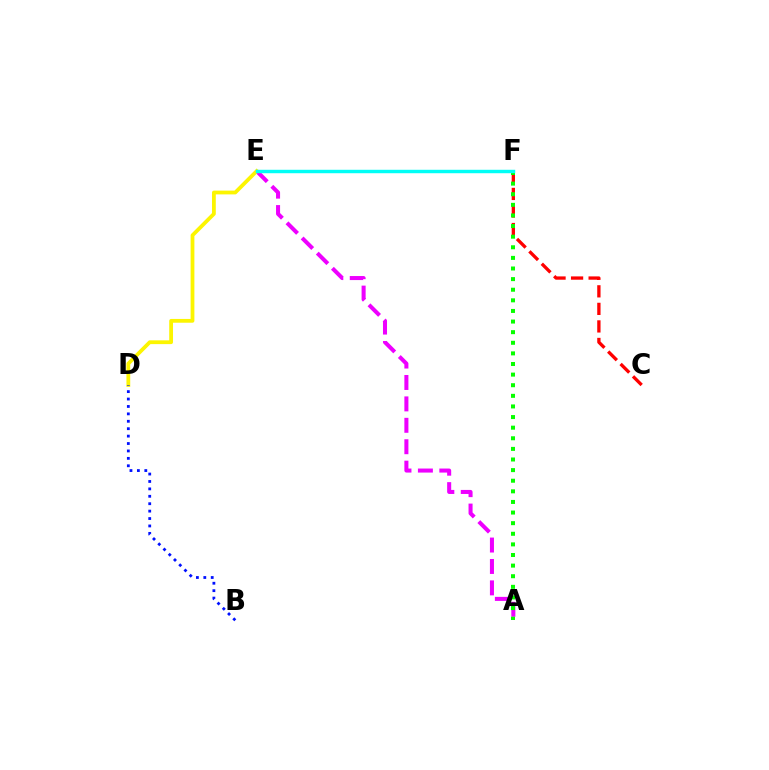{('A', 'E'): [{'color': '#ee00ff', 'line_style': 'dashed', 'thickness': 2.91}], ('C', 'F'): [{'color': '#ff0000', 'line_style': 'dashed', 'thickness': 2.38}], ('D', 'E'): [{'color': '#fcf500', 'line_style': 'solid', 'thickness': 2.72}], ('A', 'F'): [{'color': '#08ff00', 'line_style': 'dotted', 'thickness': 2.88}], ('B', 'D'): [{'color': '#0010ff', 'line_style': 'dotted', 'thickness': 2.01}], ('E', 'F'): [{'color': '#00fff6', 'line_style': 'solid', 'thickness': 2.47}]}